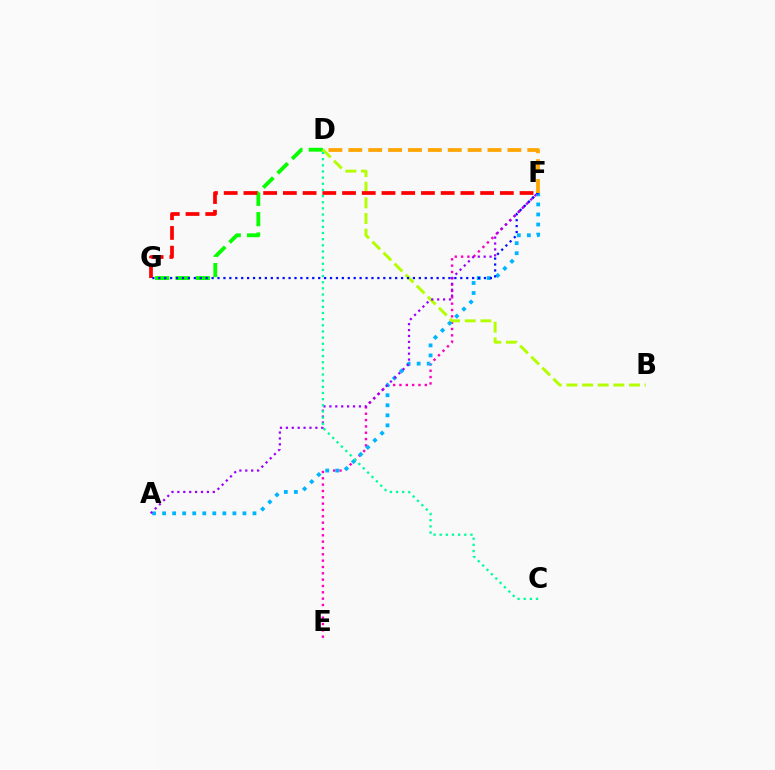{('E', 'F'): [{'color': '#ff00bd', 'line_style': 'dotted', 'thickness': 1.72}], ('A', 'F'): [{'color': '#00b5ff', 'line_style': 'dotted', 'thickness': 2.73}, {'color': '#9b00ff', 'line_style': 'dotted', 'thickness': 1.6}], ('D', 'G'): [{'color': '#08ff00', 'line_style': 'dashed', 'thickness': 2.77}], ('B', 'D'): [{'color': '#b3ff00', 'line_style': 'dashed', 'thickness': 2.12}], ('F', 'G'): [{'color': '#ff0000', 'line_style': 'dashed', 'thickness': 2.68}, {'color': '#0010ff', 'line_style': 'dotted', 'thickness': 1.61}], ('C', 'D'): [{'color': '#00ff9d', 'line_style': 'dotted', 'thickness': 1.67}], ('D', 'F'): [{'color': '#ffa500', 'line_style': 'dashed', 'thickness': 2.7}]}